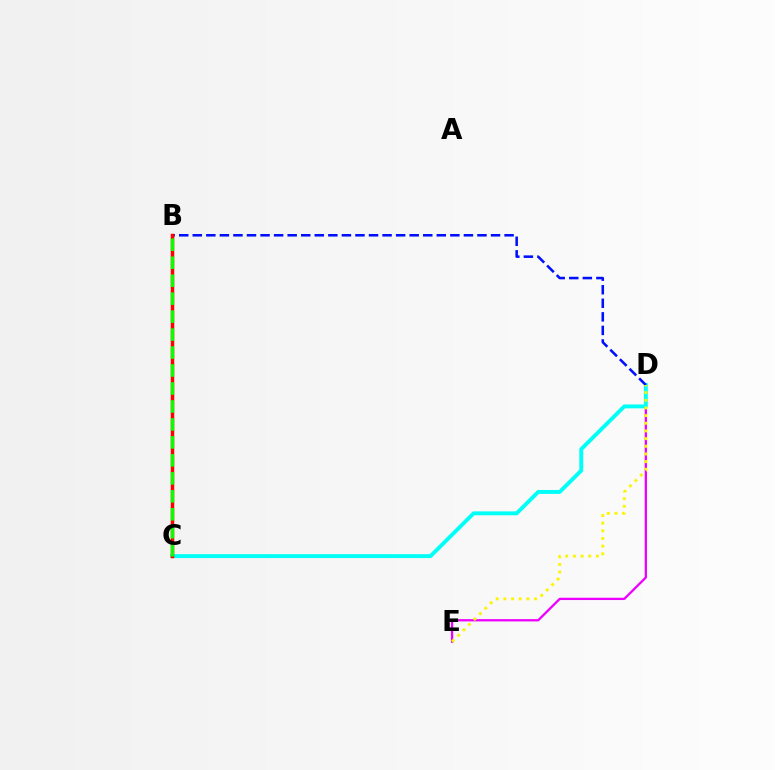{('D', 'E'): [{'color': '#ee00ff', 'line_style': 'solid', 'thickness': 1.65}, {'color': '#fcf500', 'line_style': 'dotted', 'thickness': 2.08}], ('C', 'D'): [{'color': '#00fff6', 'line_style': 'solid', 'thickness': 2.81}], ('B', 'D'): [{'color': '#0010ff', 'line_style': 'dashed', 'thickness': 1.84}], ('B', 'C'): [{'color': '#ff0000', 'line_style': 'solid', 'thickness': 2.5}, {'color': '#08ff00', 'line_style': 'dashed', 'thickness': 2.44}]}